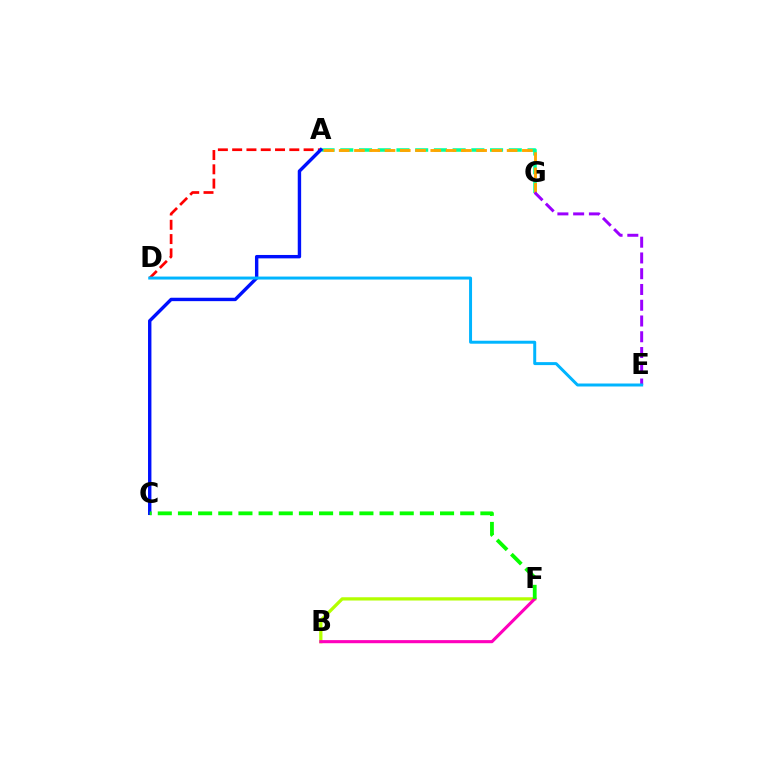{('A', 'D'): [{'color': '#ff0000', 'line_style': 'dashed', 'thickness': 1.94}], ('B', 'F'): [{'color': '#b3ff00', 'line_style': 'solid', 'thickness': 2.34}, {'color': '#ff00bd', 'line_style': 'solid', 'thickness': 2.23}], ('A', 'G'): [{'color': '#00ff9d', 'line_style': 'dashed', 'thickness': 2.54}, {'color': '#ffa500', 'line_style': 'dashed', 'thickness': 2.07}], ('E', 'G'): [{'color': '#9b00ff', 'line_style': 'dashed', 'thickness': 2.14}], ('A', 'C'): [{'color': '#0010ff', 'line_style': 'solid', 'thickness': 2.45}], ('C', 'F'): [{'color': '#08ff00', 'line_style': 'dashed', 'thickness': 2.74}], ('D', 'E'): [{'color': '#00b5ff', 'line_style': 'solid', 'thickness': 2.14}]}